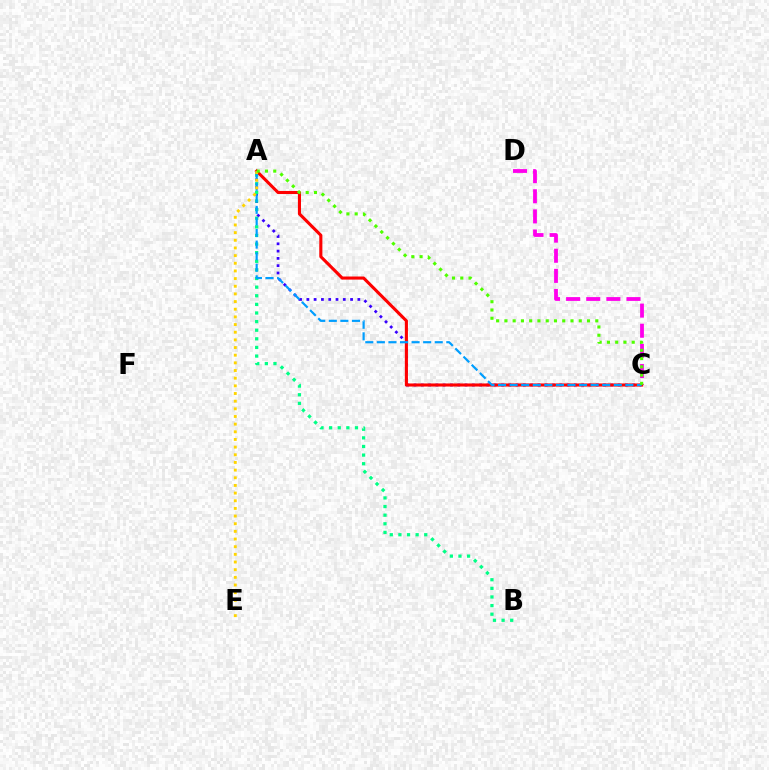{('C', 'D'): [{'color': '#ff00ed', 'line_style': 'dashed', 'thickness': 2.73}], ('A', 'C'): [{'color': '#3700ff', 'line_style': 'dotted', 'thickness': 1.98}, {'color': '#ff0000', 'line_style': 'solid', 'thickness': 2.22}, {'color': '#009eff', 'line_style': 'dashed', 'thickness': 1.57}, {'color': '#4fff00', 'line_style': 'dotted', 'thickness': 2.24}], ('A', 'B'): [{'color': '#00ff86', 'line_style': 'dotted', 'thickness': 2.34}], ('A', 'E'): [{'color': '#ffd500', 'line_style': 'dotted', 'thickness': 2.08}]}